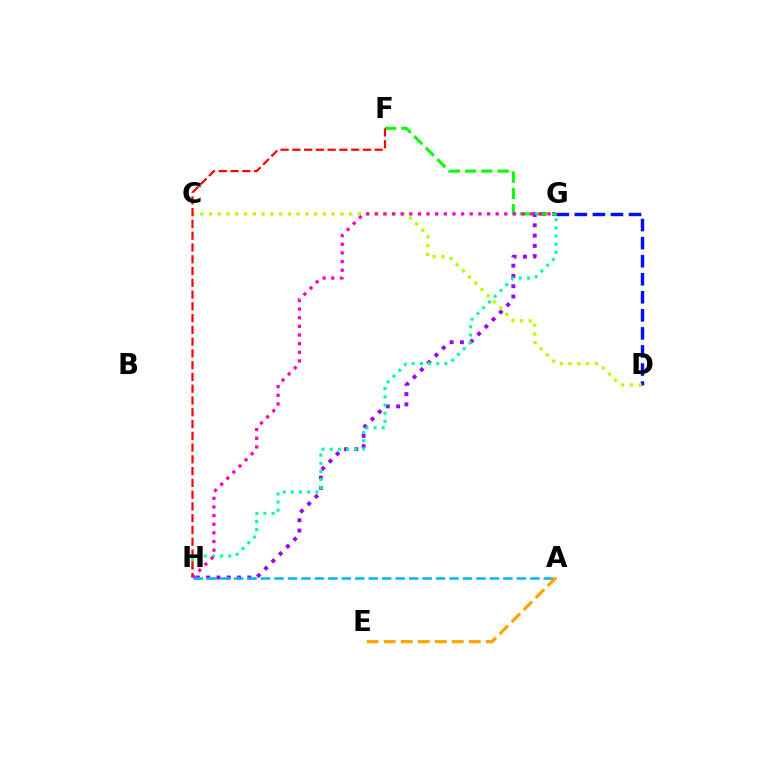{('G', 'H'): [{'color': '#9b00ff', 'line_style': 'dotted', 'thickness': 2.8}, {'color': '#00ff9d', 'line_style': 'dotted', 'thickness': 2.22}, {'color': '#ff00bd', 'line_style': 'dotted', 'thickness': 2.35}], ('D', 'G'): [{'color': '#0010ff', 'line_style': 'dashed', 'thickness': 2.45}], ('C', 'D'): [{'color': '#b3ff00', 'line_style': 'dotted', 'thickness': 2.38}], ('F', 'G'): [{'color': '#08ff00', 'line_style': 'dashed', 'thickness': 2.21}], ('F', 'H'): [{'color': '#ff0000', 'line_style': 'dashed', 'thickness': 1.6}], ('A', 'H'): [{'color': '#00b5ff', 'line_style': 'dashed', 'thickness': 1.83}], ('A', 'E'): [{'color': '#ffa500', 'line_style': 'dashed', 'thickness': 2.31}]}